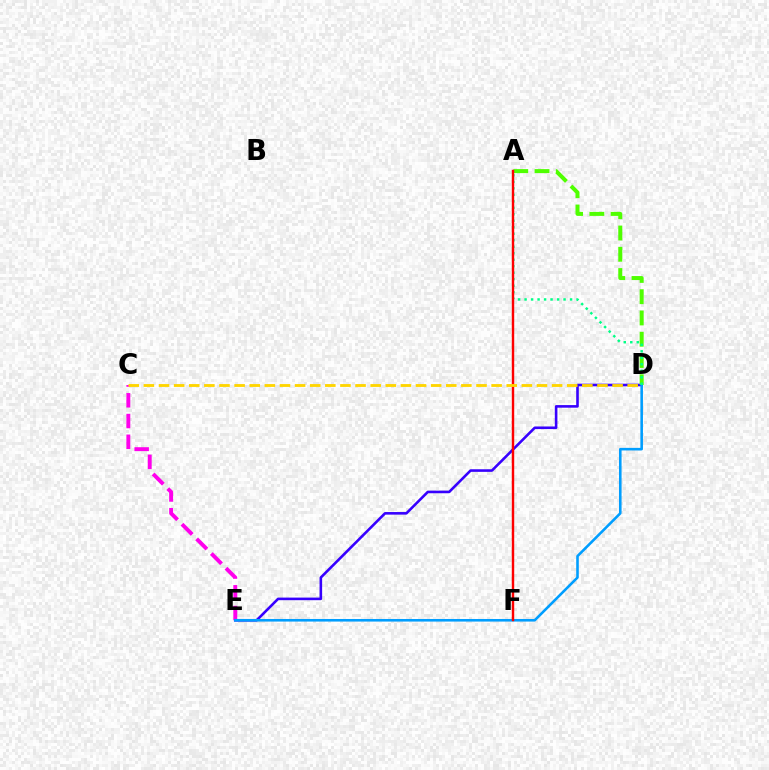{('D', 'E'): [{'color': '#3700ff', 'line_style': 'solid', 'thickness': 1.87}, {'color': '#009eff', 'line_style': 'solid', 'thickness': 1.86}], ('C', 'E'): [{'color': '#ff00ed', 'line_style': 'dashed', 'thickness': 2.82}], ('A', 'D'): [{'color': '#4fff00', 'line_style': 'dashed', 'thickness': 2.89}, {'color': '#00ff86', 'line_style': 'dotted', 'thickness': 1.76}], ('A', 'F'): [{'color': '#ff0000', 'line_style': 'solid', 'thickness': 1.74}], ('C', 'D'): [{'color': '#ffd500', 'line_style': 'dashed', 'thickness': 2.05}]}